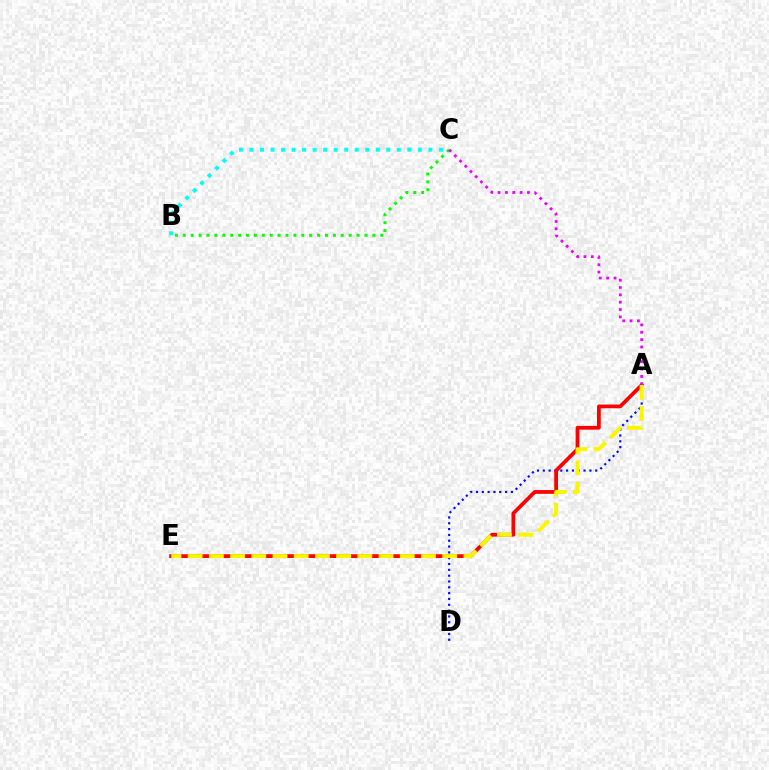{('A', 'D'): [{'color': '#0010ff', 'line_style': 'dotted', 'thickness': 1.58}], ('A', 'E'): [{'color': '#ff0000', 'line_style': 'solid', 'thickness': 2.7}, {'color': '#fcf500', 'line_style': 'dashed', 'thickness': 2.88}], ('B', 'C'): [{'color': '#08ff00', 'line_style': 'dotted', 'thickness': 2.15}, {'color': '#00fff6', 'line_style': 'dotted', 'thickness': 2.86}], ('A', 'C'): [{'color': '#ee00ff', 'line_style': 'dotted', 'thickness': 2.0}]}